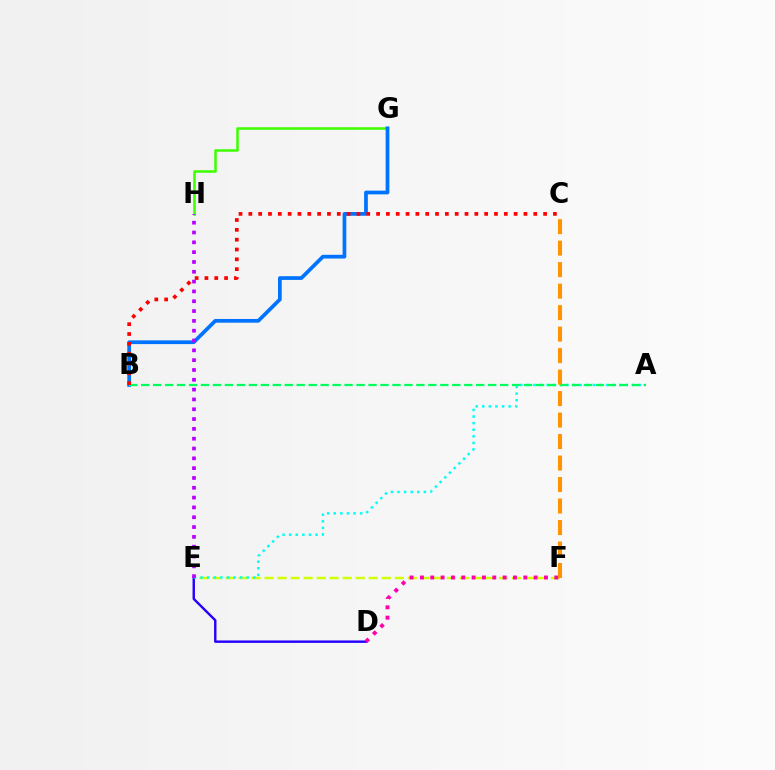{('E', 'F'): [{'color': '#d1ff00', 'line_style': 'dashed', 'thickness': 1.77}], ('G', 'H'): [{'color': '#3dff00', 'line_style': 'solid', 'thickness': 1.82}], ('D', 'E'): [{'color': '#2500ff', 'line_style': 'solid', 'thickness': 1.74}], ('B', 'G'): [{'color': '#0074ff', 'line_style': 'solid', 'thickness': 2.68}], ('A', 'E'): [{'color': '#00fff6', 'line_style': 'dotted', 'thickness': 1.79}], ('A', 'B'): [{'color': '#00ff5c', 'line_style': 'dashed', 'thickness': 1.63}], ('D', 'F'): [{'color': '#ff00ac', 'line_style': 'dotted', 'thickness': 2.81}], ('B', 'C'): [{'color': '#ff0000', 'line_style': 'dotted', 'thickness': 2.67}], ('C', 'F'): [{'color': '#ff9400', 'line_style': 'dashed', 'thickness': 2.92}], ('E', 'H'): [{'color': '#b900ff', 'line_style': 'dotted', 'thickness': 2.67}]}